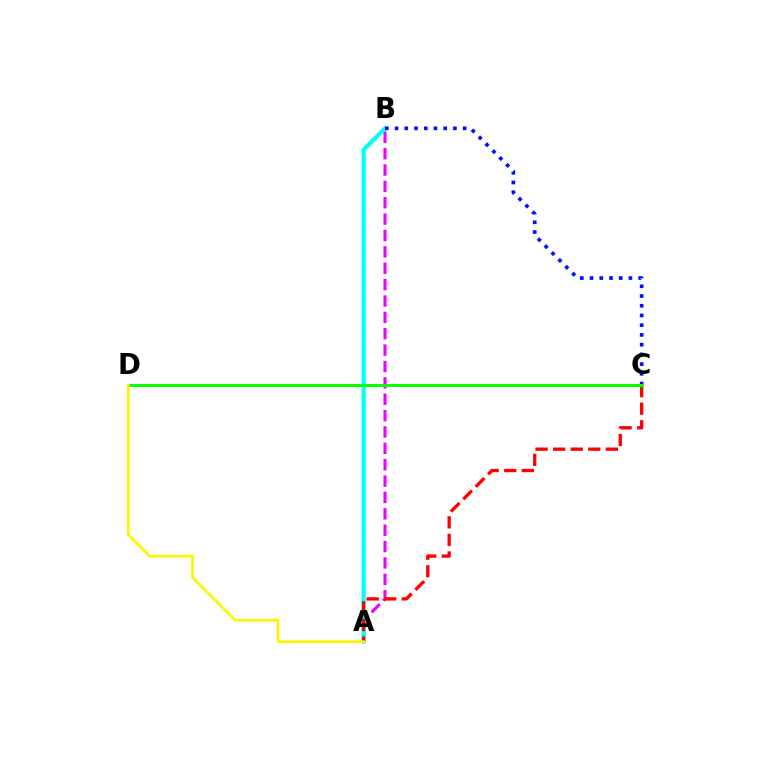{('A', 'B'): [{'color': '#ee00ff', 'line_style': 'dashed', 'thickness': 2.22}, {'color': '#00fff6', 'line_style': 'solid', 'thickness': 3.0}], ('A', 'C'): [{'color': '#ff0000', 'line_style': 'dashed', 'thickness': 2.39}], ('B', 'C'): [{'color': '#0010ff', 'line_style': 'dotted', 'thickness': 2.64}], ('C', 'D'): [{'color': '#08ff00', 'line_style': 'solid', 'thickness': 2.13}], ('A', 'D'): [{'color': '#fcf500', 'line_style': 'solid', 'thickness': 1.99}]}